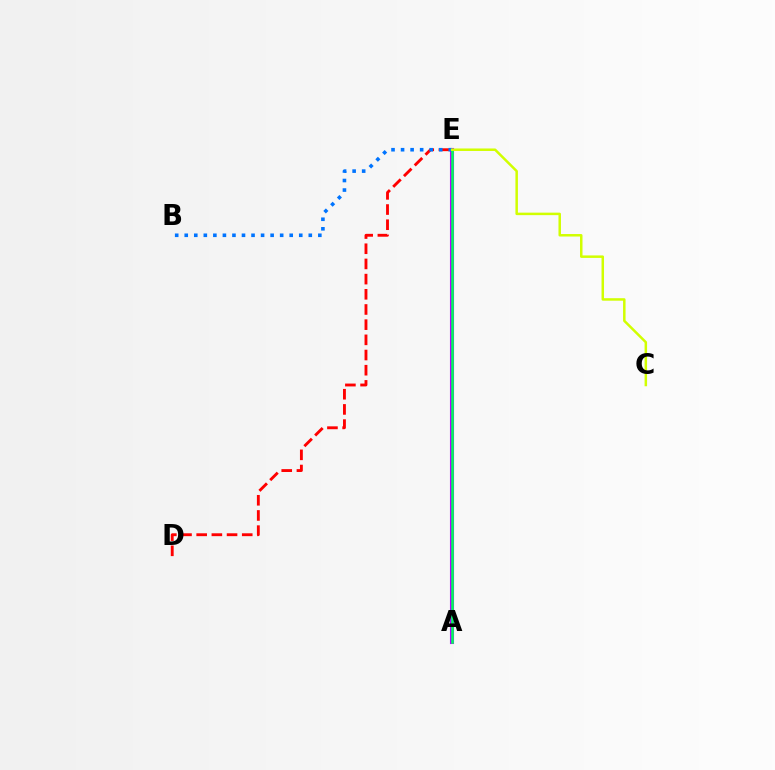{('A', 'E'): [{'color': '#b900ff', 'line_style': 'solid', 'thickness': 2.95}, {'color': '#00ff5c', 'line_style': 'solid', 'thickness': 1.84}], ('D', 'E'): [{'color': '#ff0000', 'line_style': 'dashed', 'thickness': 2.06}], ('B', 'E'): [{'color': '#0074ff', 'line_style': 'dotted', 'thickness': 2.59}], ('C', 'E'): [{'color': '#d1ff00', 'line_style': 'solid', 'thickness': 1.79}]}